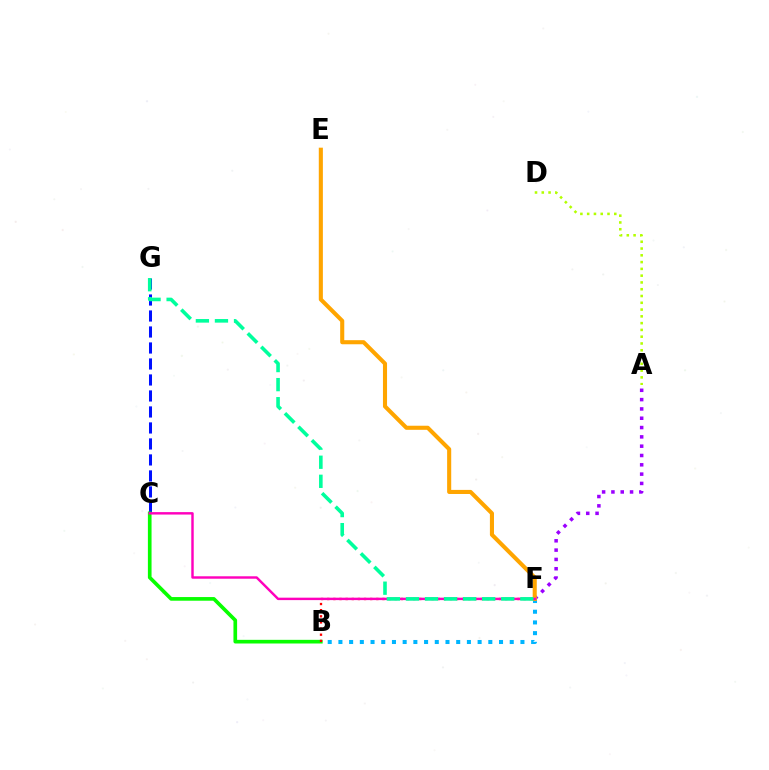{('C', 'G'): [{'color': '#0010ff', 'line_style': 'dashed', 'thickness': 2.17}], ('A', 'D'): [{'color': '#b3ff00', 'line_style': 'dotted', 'thickness': 1.84}], ('B', 'F'): [{'color': '#00b5ff', 'line_style': 'dotted', 'thickness': 2.91}, {'color': '#ff0000', 'line_style': 'dotted', 'thickness': 1.67}], ('A', 'F'): [{'color': '#9b00ff', 'line_style': 'dotted', 'thickness': 2.53}], ('B', 'C'): [{'color': '#08ff00', 'line_style': 'solid', 'thickness': 2.64}], ('E', 'F'): [{'color': '#ffa500', 'line_style': 'solid', 'thickness': 2.94}], ('C', 'F'): [{'color': '#ff00bd', 'line_style': 'solid', 'thickness': 1.75}], ('F', 'G'): [{'color': '#00ff9d', 'line_style': 'dashed', 'thickness': 2.59}]}